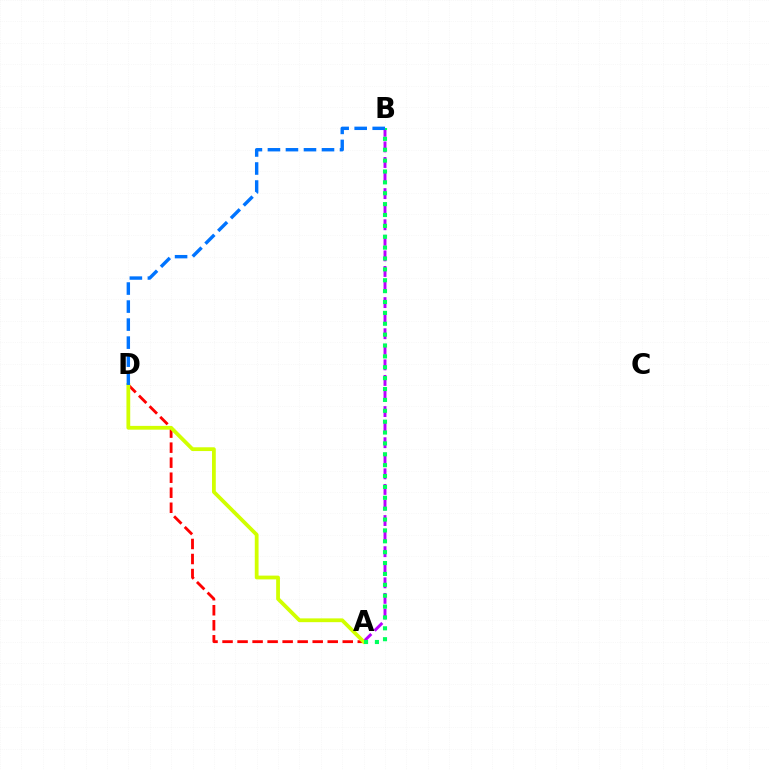{('A', 'D'): [{'color': '#ff0000', 'line_style': 'dashed', 'thickness': 2.04}, {'color': '#d1ff00', 'line_style': 'solid', 'thickness': 2.72}], ('A', 'B'): [{'color': '#b900ff', 'line_style': 'dashed', 'thickness': 2.11}, {'color': '#00ff5c', 'line_style': 'dotted', 'thickness': 2.96}], ('B', 'D'): [{'color': '#0074ff', 'line_style': 'dashed', 'thickness': 2.45}]}